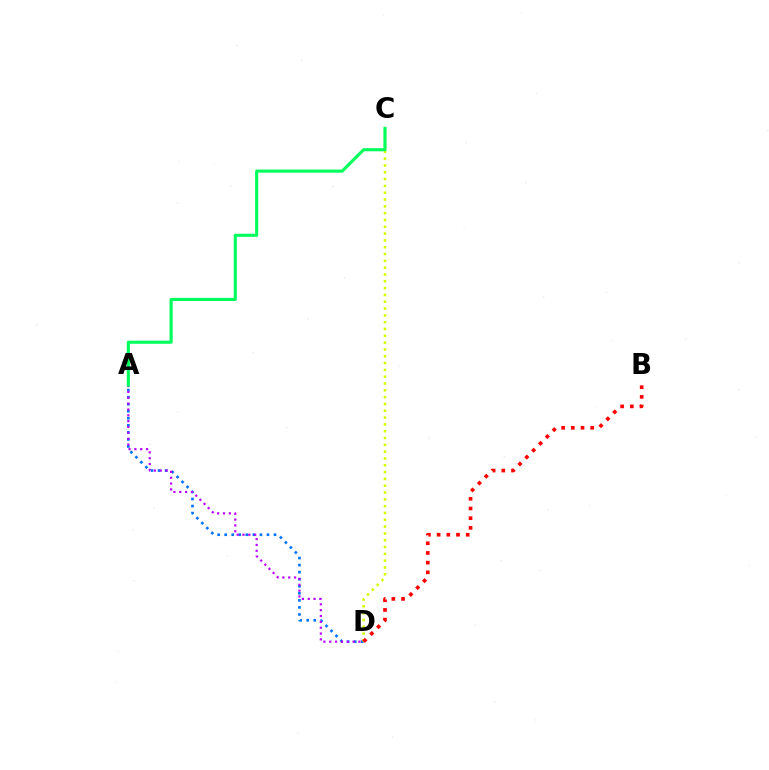{('A', 'D'): [{'color': '#0074ff', 'line_style': 'dotted', 'thickness': 1.91}, {'color': '#b900ff', 'line_style': 'dotted', 'thickness': 1.59}], ('C', 'D'): [{'color': '#d1ff00', 'line_style': 'dotted', 'thickness': 1.85}], ('B', 'D'): [{'color': '#ff0000', 'line_style': 'dotted', 'thickness': 2.63}], ('A', 'C'): [{'color': '#00ff5c', 'line_style': 'solid', 'thickness': 2.24}]}